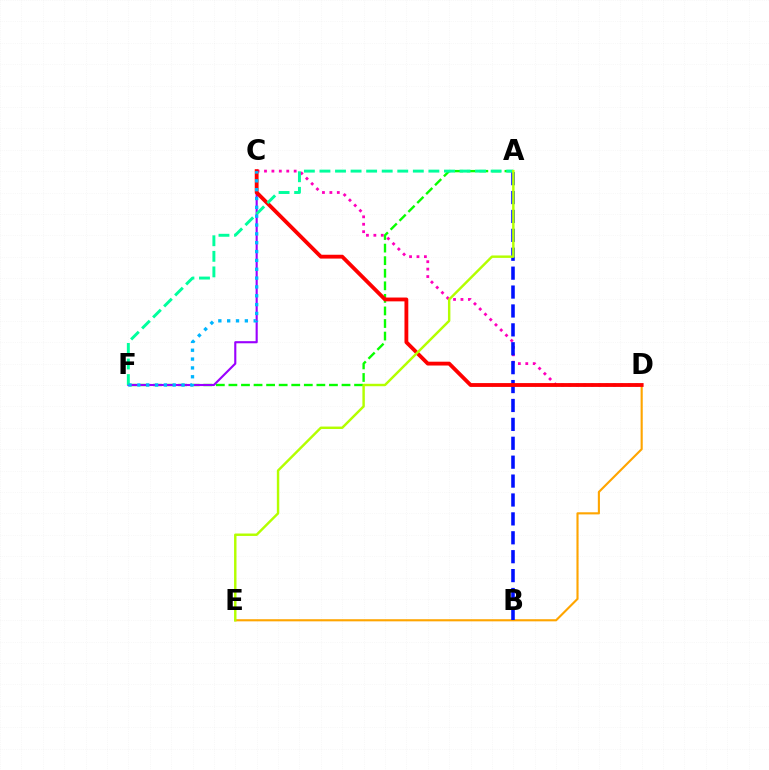{('C', 'D'): [{'color': '#ff00bd', 'line_style': 'dotted', 'thickness': 2.02}, {'color': '#ff0000', 'line_style': 'solid', 'thickness': 2.76}], ('D', 'E'): [{'color': '#ffa500', 'line_style': 'solid', 'thickness': 1.53}], ('A', 'F'): [{'color': '#08ff00', 'line_style': 'dashed', 'thickness': 1.71}, {'color': '#00ff9d', 'line_style': 'dashed', 'thickness': 2.11}], ('A', 'B'): [{'color': '#0010ff', 'line_style': 'dashed', 'thickness': 2.57}], ('C', 'F'): [{'color': '#9b00ff', 'line_style': 'solid', 'thickness': 1.53}, {'color': '#00b5ff', 'line_style': 'dotted', 'thickness': 2.4}], ('A', 'E'): [{'color': '#b3ff00', 'line_style': 'solid', 'thickness': 1.75}]}